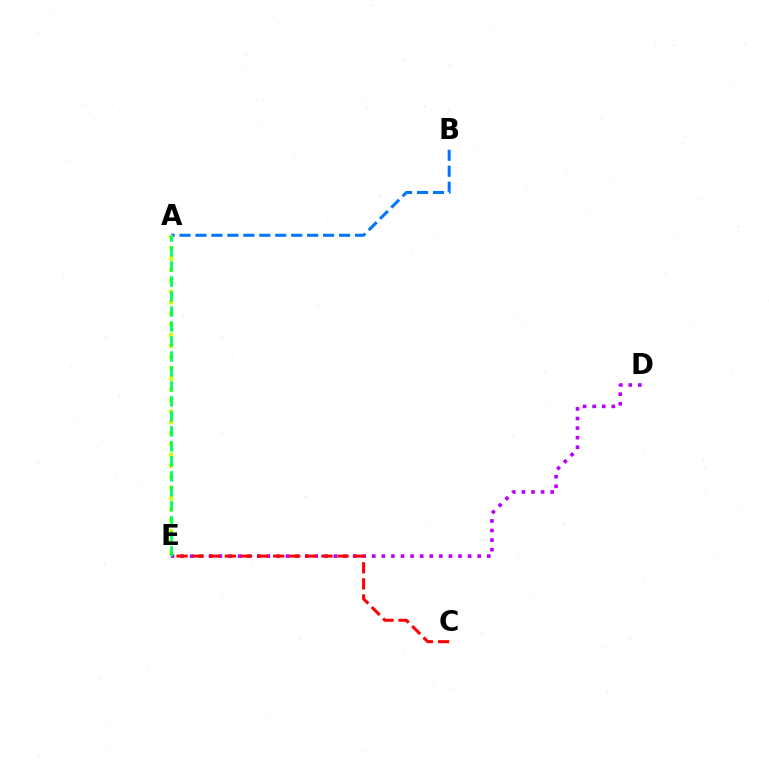{('D', 'E'): [{'color': '#b900ff', 'line_style': 'dotted', 'thickness': 2.6}], ('A', 'B'): [{'color': '#0074ff', 'line_style': 'dashed', 'thickness': 2.17}], ('C', 'E'): [{'color': '#ff0000', 'line_style': 'dashed', 'thickness': 2.19}], ('A', 'E'): [{'color': '#d1ff00', 'line_style': 'dotted', 'thickness': 2.96}, {'color': '#00ff5c', 'line_style': 'dashed', 'thickness': 2.04}]}